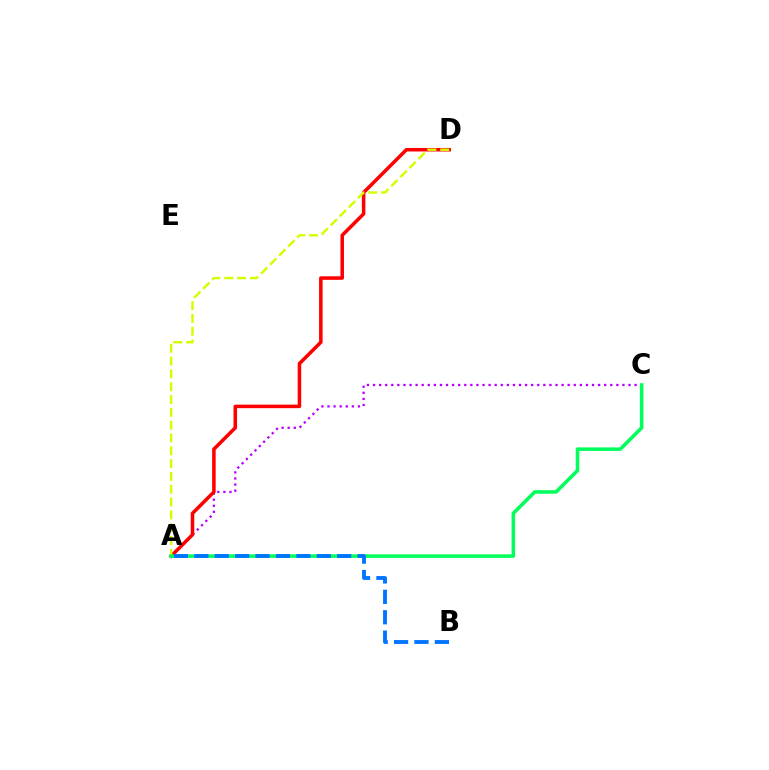{('A', 'C'): [{'color': '#b900ff', 'line_style': 'dotted', 'thickness': 1.65}, {'color': '#00ff5c', 'line_style': 'solid', 'thickness': 2.56}], ('A', 'D'): [{'color': '#ff0000', 'line_style': 'solid', 'thickness': 2.54}, {'color': '#d1ff00', 'line_style': 'dashed', 'thickness': 1.74}], ('A', 'B'): [{'color': '#0074ff', 'line_style': 'dashed', 'thickness': 2.77}]}